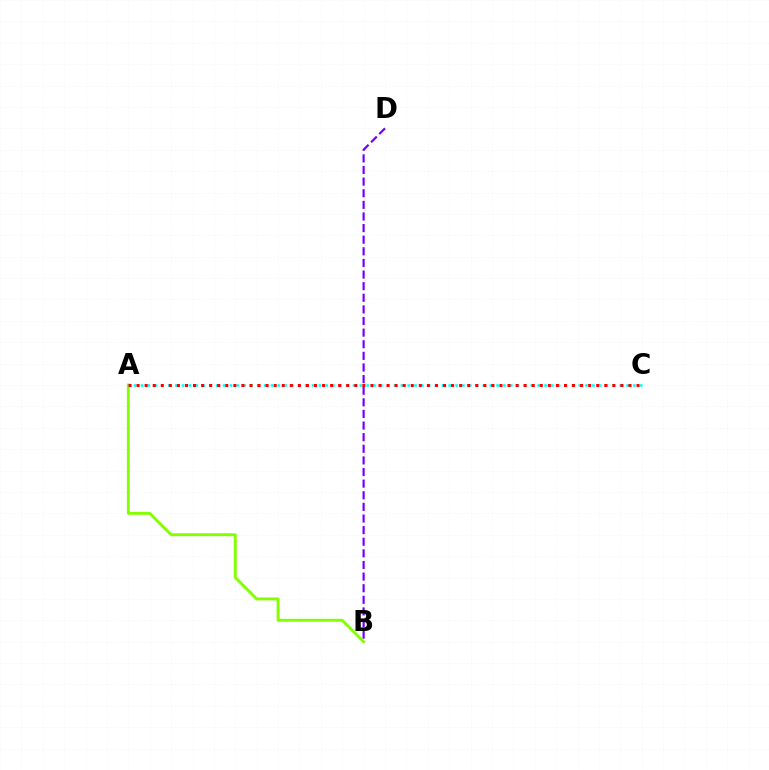{('B', 'D'): [{'color': '#7200ff', 'line_style': 'dashed', 'thickness': 1.58}], ('A', 'B'): [{'color': '#84ff00', 'line_style': 'solid', 'thickness': 2.1}], ('A', 'C'): [{'color': '#00fff6', 'line_style': 'dotted', 'thickness': 1.86}, {'color': '#ff0000', 'line_style': 'dotted', 'thickness': 2.19}]}